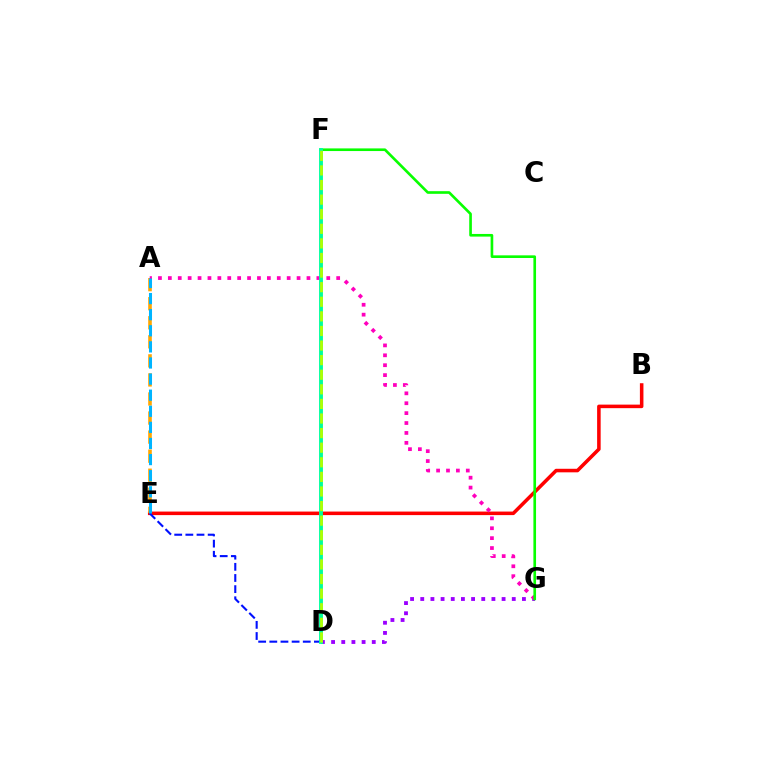{('B', 'E'): [{'color': '#ff0000', 'line_style': 'solid', 'thickness': 2.55}], ('A', 'E'): [{'color': '#ffa500', 'line_style': 'dashed', 'thickness': 2.59}, {'color': '#00b5ff', 'line_style': 'dashed', 'thickness': 2.19}], ('D', 'E'): [{'color': '#0010ff', 'line_style': 'dashed', 'thickness': 1.51}], ('D', 'G'): [{'color': '#9b00ff', 'line_style': 'dotted', 'thickness': 2.76}], ('A', 'G'): [{'color': '#ff00bd', 'line_style': 'dotted', 'thickness': 2.69}], ('F', 'G'): [{'color': '#08ff00', 'line_style': 'solid', 'thickness': 1.91}], ('D', 'F'): [{'color': '#00ff9d', 'line_style': 'solid', 'thickness': 2.79}, {'color': '#b3ff00', 'line_style': 'dashed', 'thickness': 1.98}]}